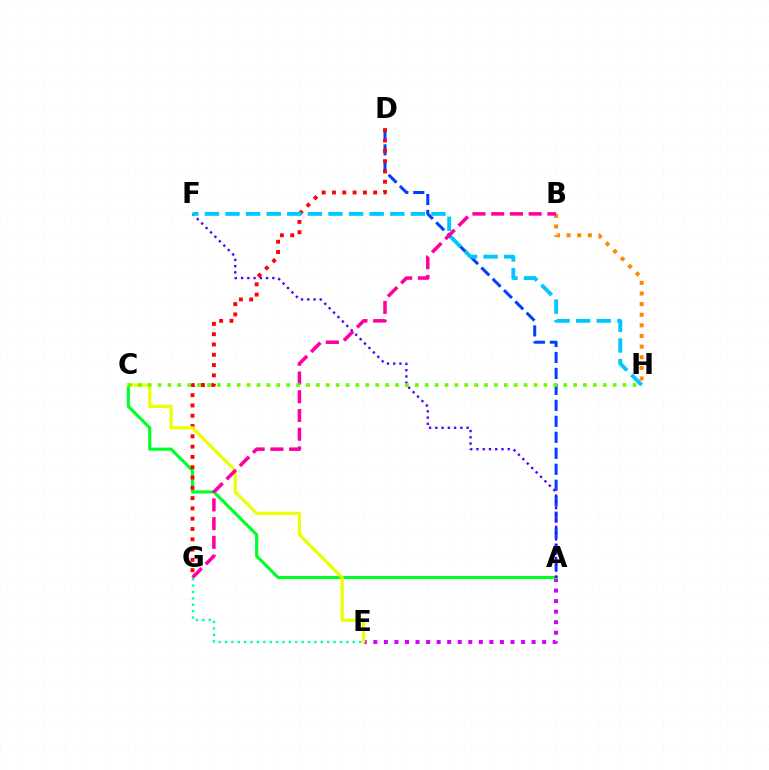{('B', 'H'): [{'color': '#ff8800', 'line_style': 'dotted', 'thickness': 2.89}], ('A', 'E'): [{'color': '#d600ff', 'line_style': 'dotted', 'thickness': 2.87}], ('A', 'C'): [{'color': '#00ff27', 'line_style': 'solid', 'thickness': 2.25}], ('A', 'D'): [{'color': '#003fff', 'line_style': 'dashed', 'thickness': 2.17}], ('E', 'G'): [{'color': '#00ffaf', 'line_style': 'dotted', 'thickness': 1.74}], ('A', 'F'): [{'color': '#4f00ff', 'line_style': 'dotted', 'thickness': 1.7}], ('D', 'G'): [{'color': '#ff0000', 'line_style': 'dotted', 'thickness': 2.8}], ('C', 'E'): [{'color': '#eeff00', 'line_style': 'solid', 'thickness': 2.29}], ('F', 'H'): [{'color': '#00c7ff', 'line_style': 'dashed', 'thickness': 2.8}], ('B', 'G'): [{'color': '#ff00a0', 'line_style': 'dashed', 'thickness': 2.55}], ('C', 'H'): [{'color': '#66ff00', 'line_style': 'dotted', 'thickness': 2.69}]}